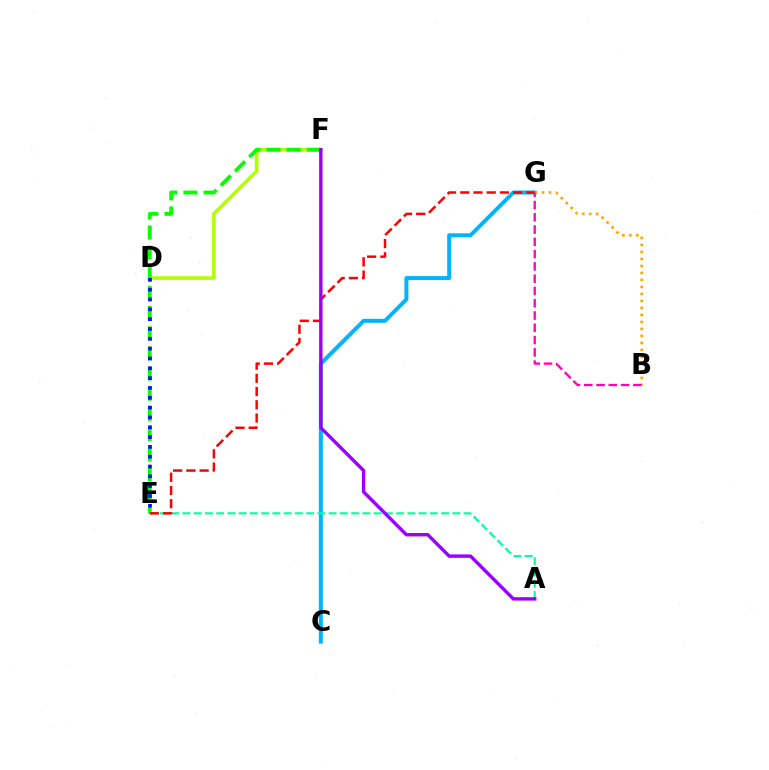{('D', 'F'): [{'color': '#b3ff00', 'line_style': 'solid', 'thickness': 2.6}], ('C', 'G'): [{'color': '#00b5ff', 'line_style': 'solid', 'thickness': 2.86}], ('A', 'E'): [{'color': '#00ff9d', 'line_style': 'dashed', 'thickness': 1.53}], ('B', 'G'): [{'color': '#ffa500', 'line_style': 'dotted', 'thickness': 1.9}, {'color': '#ff00bd', 'line_style': 'dashed', 'thickness': 1.67}], ('E', 'F'): [{'color': '#08ff00', 'line_style': 'dashed', 'thickness': 2.74}], ('E', 'G'): [{'color': '#ff0000', 'line_style': 'dashed', 'thickness': 1.8}], ('D', 'E'): [{'color': '#0010ff', 'line_style': 'dotted', 'thickness': 2.67}], ('A', 'F'): [{'color': '#9b00ff', 'line_style': 'solid', 'thickness': 2.45}]}